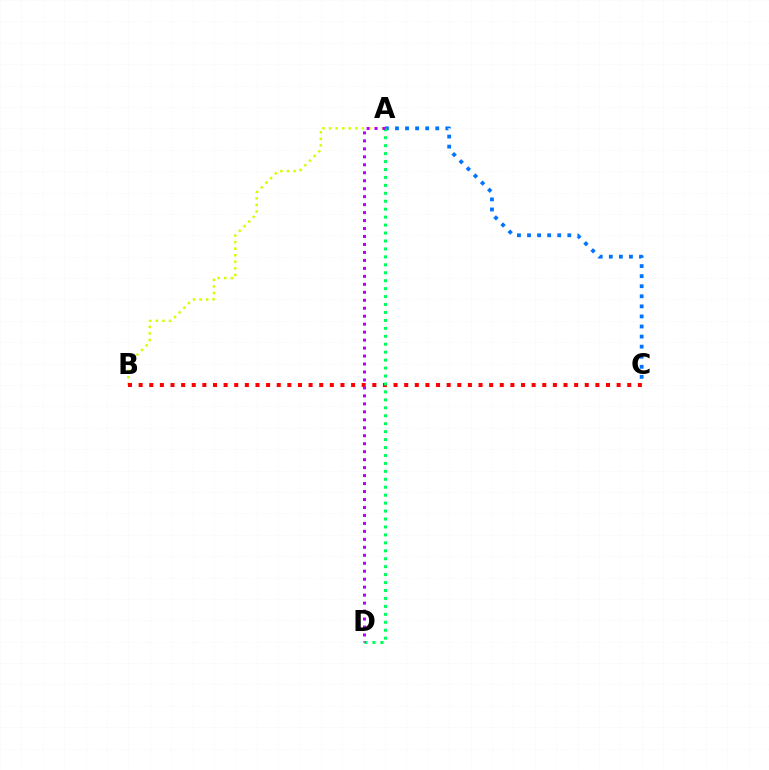{('A', 'B'): [{'color': '#d1ff00', 'line_style': 'dotted', 'thickness': 1.79}], ('A', 'C'): [{'color': '#0074ff', 'line_style': 'dotted', 'thickness': 2.74}], ('B', 'C'): [{'color': '#ff0000', 'line_style': 'dotted', 'thickness': 2.89}], ('A', 'D'): [{'color': '#00ff5c', 'line_style': 'dotted', 'thickness': 2.16}, {'color': '#b900ff', 'line_style': 'dotted', 'thickness': 2.17}]}